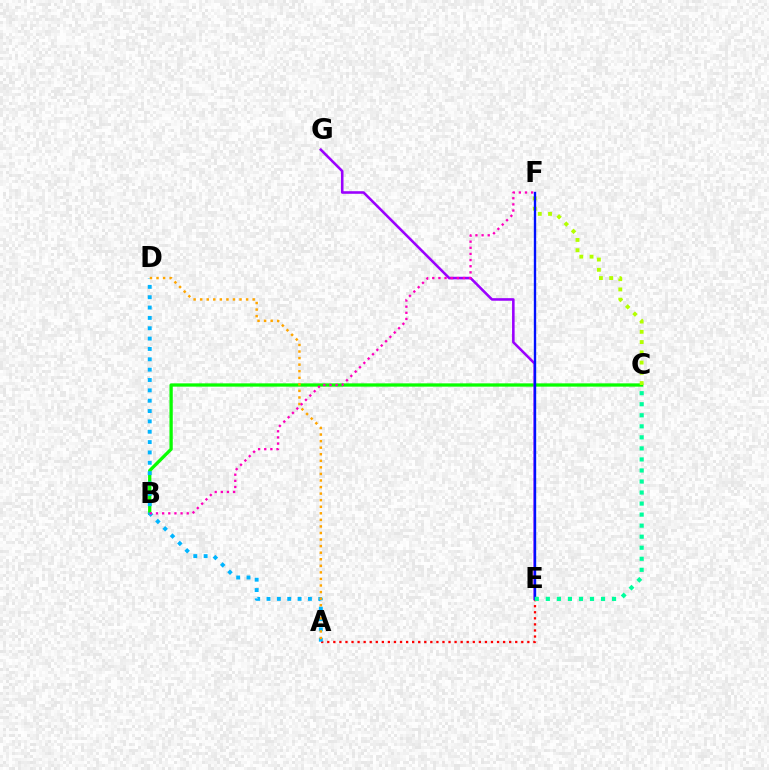{('A', 'E'): [{'color': '#ff0000', 'line_style': 'dotted', 'thickness': 1.65}], ('B', 'C'): [{'color': '#08ff00', 'line_style': 'solid', 'thickness': 2.37}], ('C', 'F'): [{'color': '#b3ff00', 'line_style': 'dotted', 'thickness': 2.78}], ('E', 'G'): [{'color': '#9b00ff', 'line_style': 'solid', 'thickness': 1.85}], ('A', 'D'): [{'color': '#00b5ff', 'line_style': 'dotted', 'thickness': 2.81}, {'color': '#ffa500', 'line_style': 'dotted', 'thickness': 1.78}], ('E', 'F'): [{'color': '#0010ff', 'line_style': 'solid', 'thickness': 1.71}], ('B', 'F'): [{'color': '#ff00bd', 'line_style': 'dotted', 'thickness': 1.67}], ('C', 'E'): [{'color': '#00ff9d', 'line_style': 'dotted', 'thickness': 3.0}]}